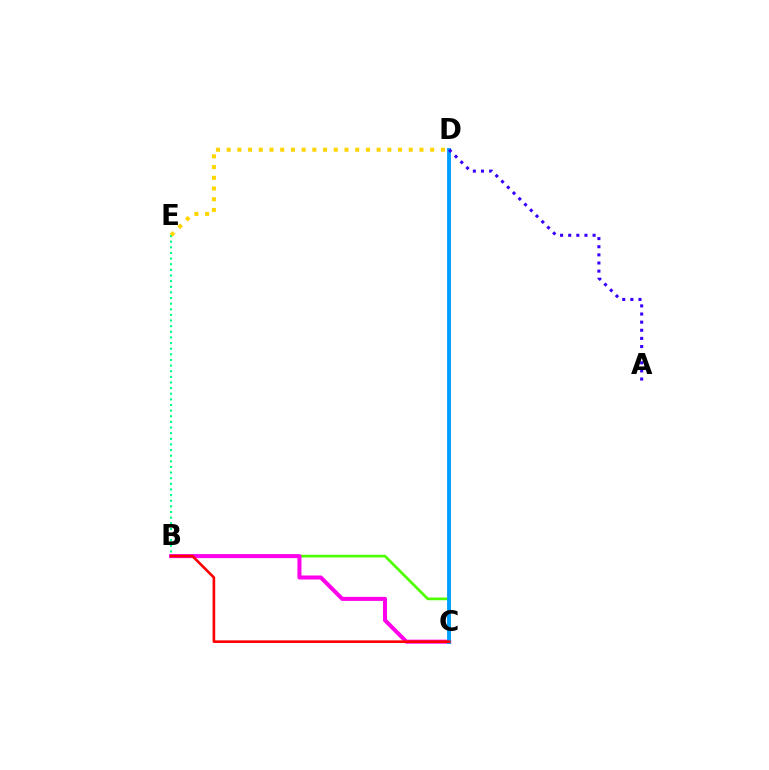{('B', 'C'): [{'color': '#4fff00', 'line_style': 'solid', 'thickness': 1.95}, {'color': '#ff00ed', 'line_style': 'solid', 'thickness': 2.9}, {'color': '#ff0000', 'line_style': 'solid', 'thickness': 1.88}], ('B', 'E'): [{'color': '#00ff86', 'line_style': 'dotted', 'thickness': 1.53}], ('C', 'D'): [{'color': '#009eff', 'line_style': 'solid', 'thickness': 2.77}], ('A', 'D'): [{'color': '#3700ff', 'line_style': 'dotted', 'thickness': 2.21}], ('D', 'E'): [{'color': '#ffd500', 'line_style': 'dotted', 'thickness': 2.91}]}